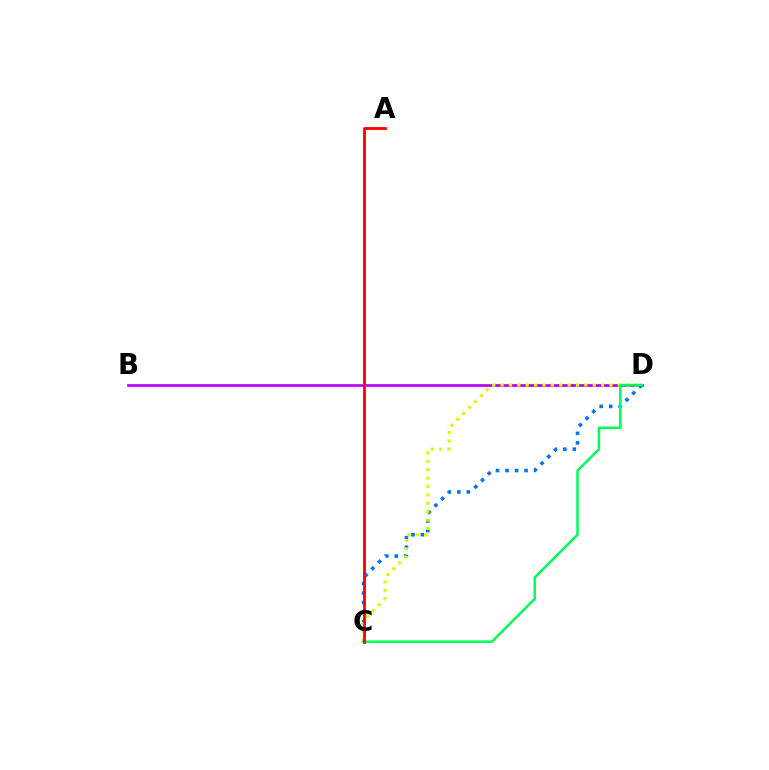{('B', 'D'): [{'color': '#b900ff', 'line_style': 'solid', 'thickness': 1.94}], ('C', 'D'): [{'color': '#0074ff', 'line_style': 'dotted', 'thickness': 2.59}, {'color': '#d1ff00', 'line_style': 'dotted', 'thickness': 2.28}, {'color': '#00ff5c', 'line_style': 'solid', 'thickness': 1.81}], ('A', 'C'): [{'color': '#ff0000', 'line_style': 'solid', 'thickness': 2.03}]}